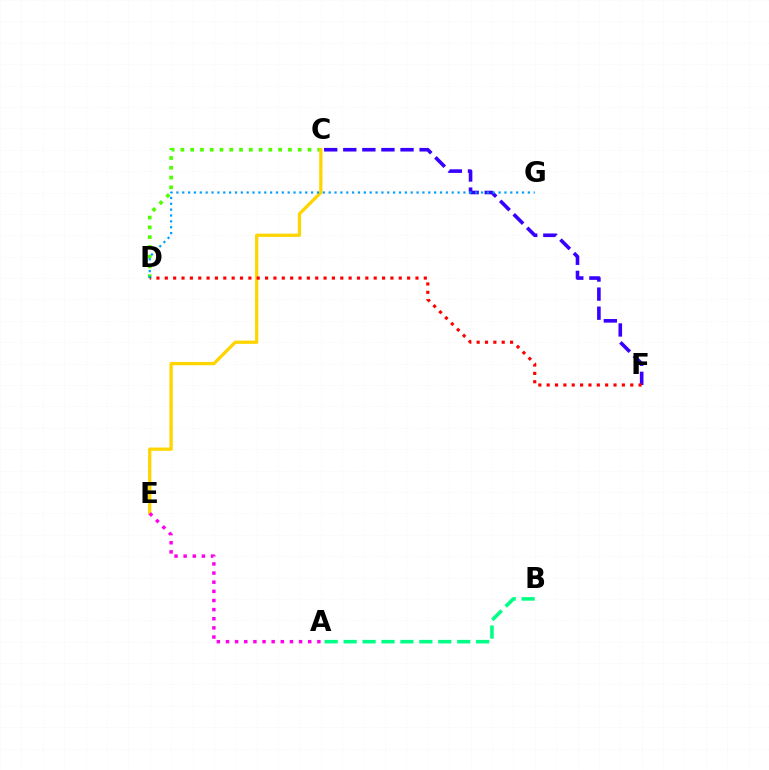{('C', 'D'): [{'color': '#4fff00', 'line_style': 'dotted', 'thickness': 2.66}], ('A', 'B'): [{'color': '#00ff86', 'line_style': 'dashed', 'thickness': 2.57}], ('C', 'F'): [{'color': '#3700ff', 'line_style': 'dashed', 'thickness': 2.59}], ('C', 'E'): [{'color': '#ffd500', 'line_style': 'solid', 'thickness': 2.36}], ('A', 'E'): [{'color': '#ff00ed', 'line_style': 'dotted', 'thickness': 2.48}], ('D', 'F'): [{'color': '#ff0000', 'line_style': 'dotted', 'thickness': 2.27}], ('D', 'G'): [{'color': '#009eff', 'line_style': 'dotted', 'thickness': 1.59}]}